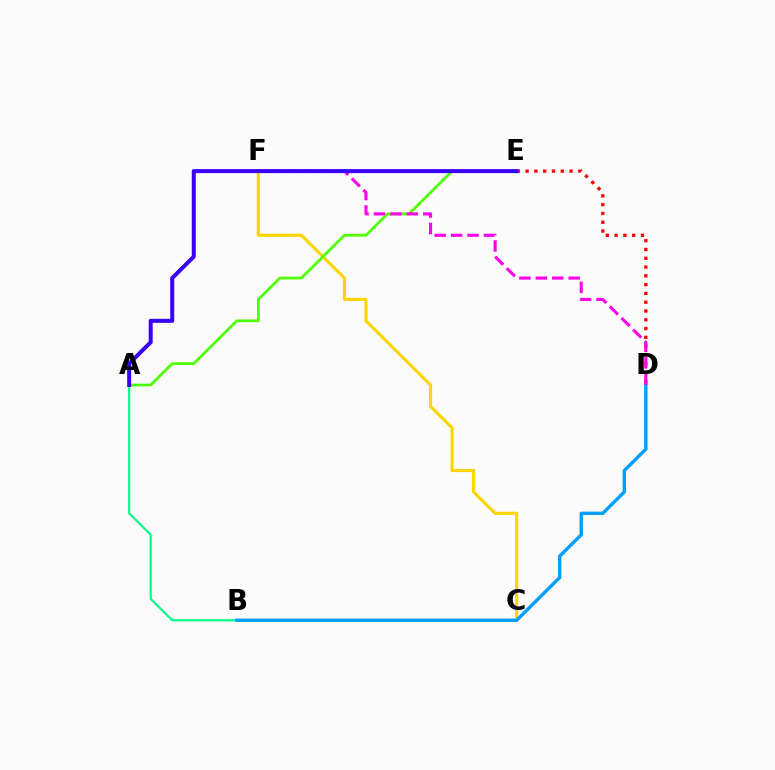{('C', 'F'): [{'color': '#ffd500', 'line_style': 'solid', 'thickness': 2.24}], ('D', 'E'): [{'color': '#ff0000', 'line_style': 'dotted', 'thickness': 2.39}], ('A', 'E'): [{'color': '#4fff00', 'line_style': 'solid', 'thickness': 1.99}, {'color': '#3700ff', 'line_style': 'solid', 'thickness': 2.88}], ('A', 'B'): [{'color': '#00ff86', 'line_style': 'solid', 'thickness': 1.57}], ('B', 'D'): [{'color': '#009eff', 'line_style': 'solid', 'thickness': 2.44}], ('D', 'F'): [{'color': '#ff00ed', 'line_style': 'dashed', 'thickness': 2.23}]}